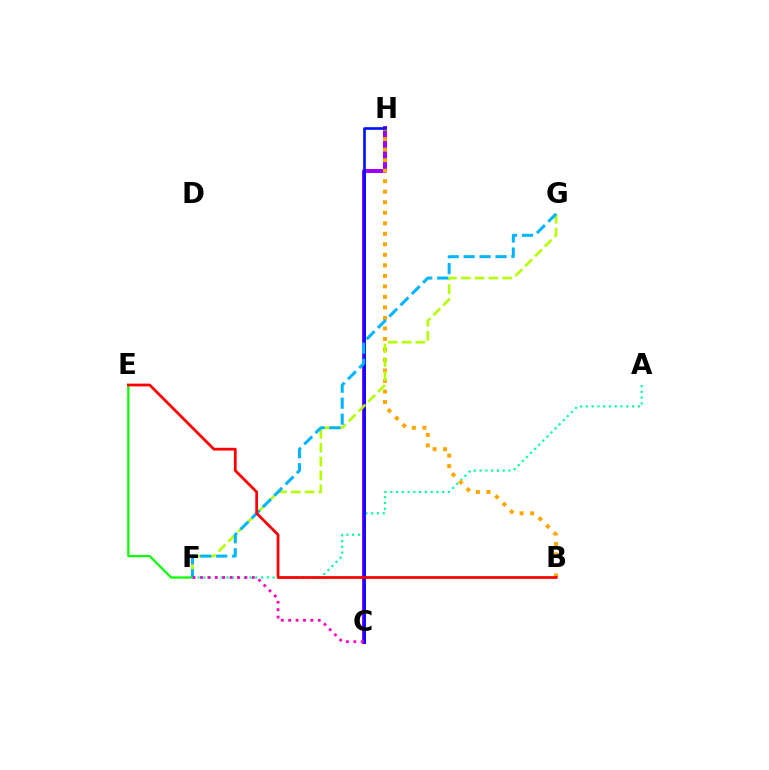{('A', 'F'): [{'color': '#00ff9d', 'line_style': 'dotted', 'thickness': 1.57}], ('C', 'H'): [{'color': '#9b00ff', 'line_style': 'solid', 'thickness': 2.87}, {'color': '#0010ff', 'line_style': 'solid', 'thickness': 1.9}], ('B', 'H'): [{'color': '#ffa500', 'line_style': 'dotted', 'thickness': 2.86}], ('E', 'F'): [{'color': '#08ff00', 'line_style': 'solid', 'thickness': 1.6}], ('F', 'G'): [{'color': '#b3ff00', 'line_style': 'dashed', 'thickness': 1.88}, {'color': '#00b5ff', 'line_style': 'dashed', 'thickness': 2.17}], ('C', 'F'): [{'color': '#ff00bd', 'line_style': 'dotted', 'thickness': 2.01}], ('B', 'E'): [{'color': '#ff0000', 'line_style': 'solid', 'thickness': 1.97}]}